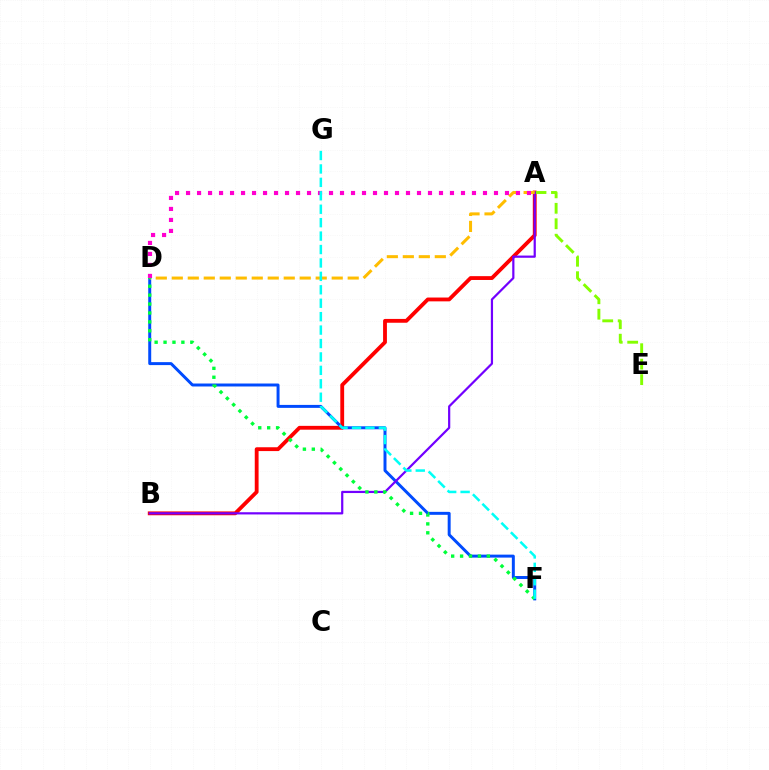{('A', 'B'): [{'color': '#ff0000', 'line_style': 'solid', 'thickness': 2.75}, {'color': '#7200ff', 'line_style': 'solid', 'thickness': 1.59}], ('A', 'E'): [{'color': '#84ff00', 'line_style': 'dashed', 'thickness': 2.1}], ('D', 'F'): [{'color': '#004bff', 'line_style': 'solid', 'thickness': 2.14}, {'color': '#00ff39', 'line_style': 'dotted', 'thickness': 2.42}], ('A', 'D'): [{'color': '#ffbd00', 'line_style': 'dashed', 'thickness': 2.17}, {'color': '#ff00cf', 'line_style': 'dotted', 'thickness': 2.99}], ('F', 'G'): [{'color': '#00fff6', 'line_style': 'dashed', 'thickness': 1.82}]}